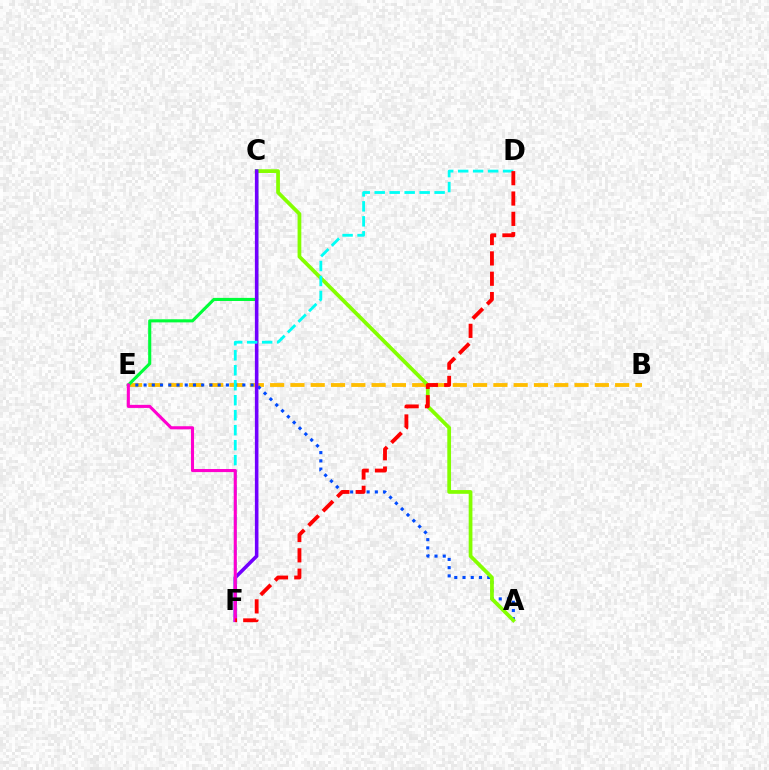{('B', 'E'): [{'color': '#ffbd00', 'line_style': 'dashed', 'thickness': 2.76}], ('A', 'E'): [{'color': '#004bff', 'line_style': 'dotted', 'thickness': 2.24}], ('A', 'C'): [{'color': '#84ff00', 'line_style': 'solid', 'thickness': 2.69}], ('C', 'E'): [{'color': '#00ff39', 'line_style': 'solid', 'thickness': 2.23}], ('C', 'F'): [{'color': '#7200ff', 'line_style': 'solid', 'thickness': 2.57}], ('D', 'F'): [{'color': '#00fff6', 'line_style': 'dashed', 'thickness': 2.03}, {'color': '#ff0000', 'line_style': 'dashed', 'thickness': 2.76}], ('E', 'F'): [{'color': '#ff00cf', 'line_style': 'solid', 'thickness': 2.22}]}